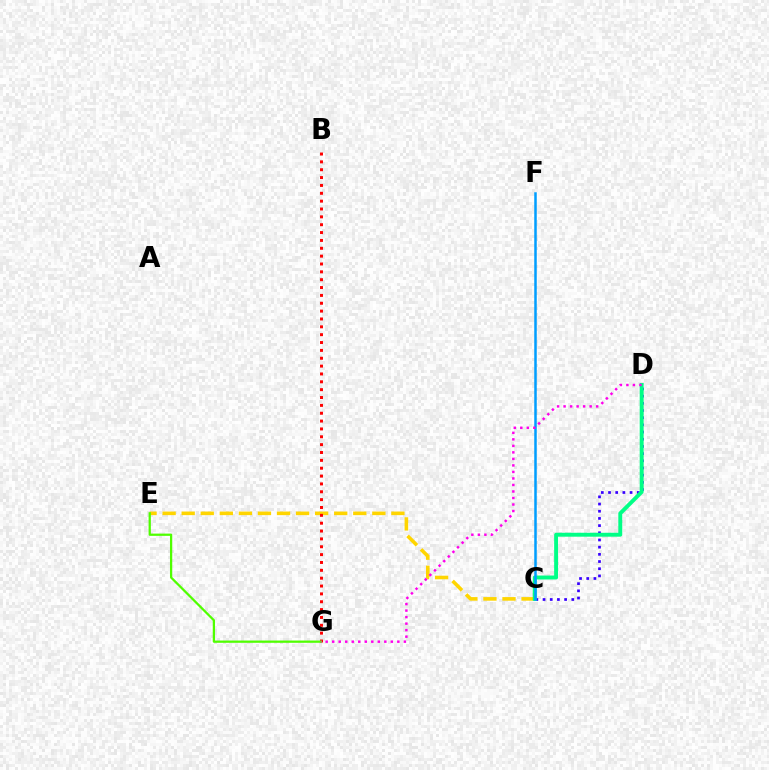{('C', 'E'): [{'color': '#ffd500', 'line_style': 'dashed', 'thickness': 2.59}], ('B', 'G'): [{'color': '#ff0000', 'line_style': 'dotted', 'thickness': 2.13}], ('C', 'D'): [{'color': '#3700ff', 'line_style': 'dotted', 'thickness': 1.95}, {'color': '#00ff86', 'line_style': 'solid', 'thickness': 2.83}], ('E', 'G'): [{'color': '#4fff00', 'line_style': 'solid', 'thickness': 1.63}], ('C', 'F'): [{'color': '#009eff', 'line_style': 'solid', 'thickness': 1.81}], ('D', 'G'): [{'color': '#ff00ed', 'line_style': 'dotted', 'thickness': 1.77}]}